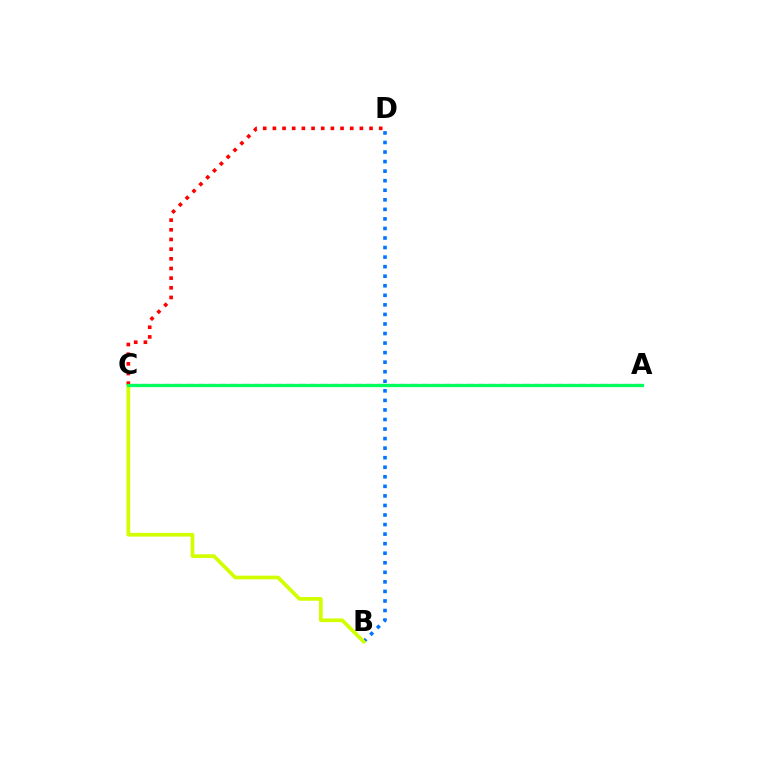{('A', 'C'): [{'color': '#b900ff', 'line_style': 'dashed', 'thickness': 1.52}, {'color': '#00ff5c', 'line_style': 'solid', 'thickness': 2.35}], ('B', 'D'): [{'color': '#0074ff', 'line_style': 'dotted', 'thickness': 2.6}], ('B', 'C'): [{'color': '#d1ff00', 'line_style': 'solid', 'thickness': 2.67}], ('C', 'D'): [{'color': '#ff0000', 'line_style': 'dotted', 'thickness': 2.63}]}